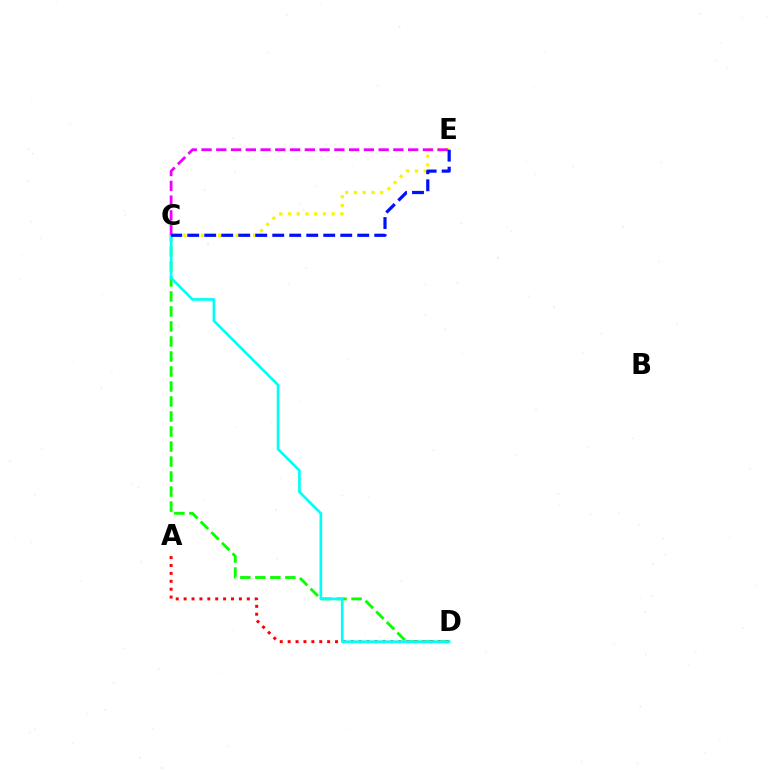{('C', 'D'): [{'color': '#08ff00', 'line_style': 'dashed', 'thickness': 2.04}, {'color': '#00fff6', 'line_style': 'solid', 'thickness': 1.92}], ('A', 'D'): [{'color': '#ff0000', 'line_style': 'dotted', 'thickness': 2.15}], ('C', 'E'): [{'color': '#fcf500', 'line_style': 'dotted', 'thickness': 2.37}, {'color': '#ee00ff', 'line_style': 'dashed', 'thickness': 2.0}, {'color': '#0010ff', 'line_style': 'dashed', 'thickness': 2.31}]}